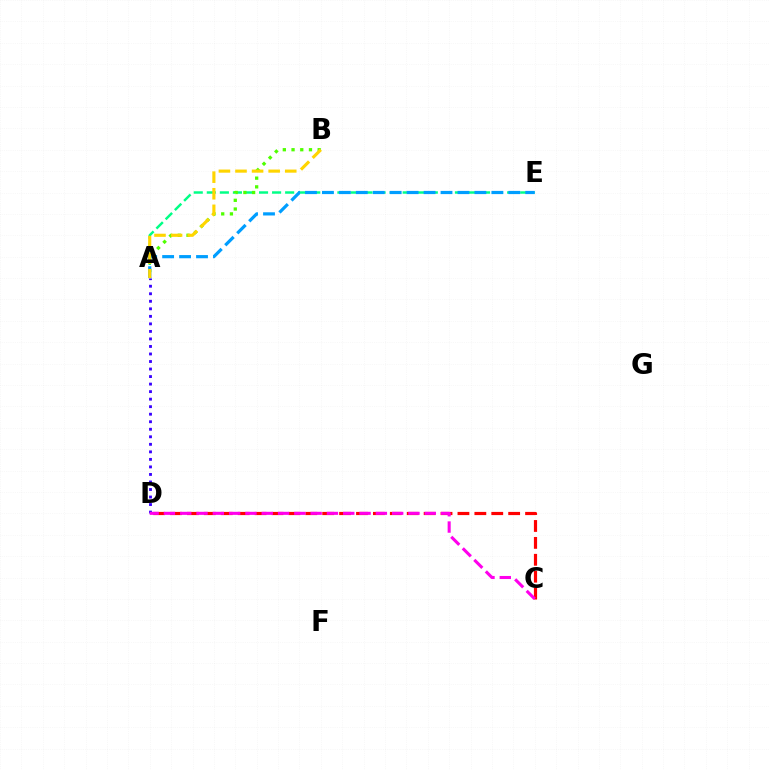{('A', 'E'): [{'color': '#00ff86', 'line_style': 'dashed', 'thickness': 1.77}, {'color': '#009eff', 'line_style': 'dashed', 'thickness': 2.3}], ('A', 'B'): [{'color': '#4fff00', 'line_style': 'dotted', 'thickness': 2.37}, {'color': '#ffd500', 'line_style': 'dashed', 'thickness': 2.25}], ('C', 'D'): [{'color': '#ff0000', 'line_style': 'dashed', 'thickness': 2.3}, {'color': '#ff00ed', 'line_style': 'dashed', 'thickness': 2.21}], ('A', 'D'): [{'color': '#3700ff', 'line_style': 'dotted', 'thickness': 2.05}]}